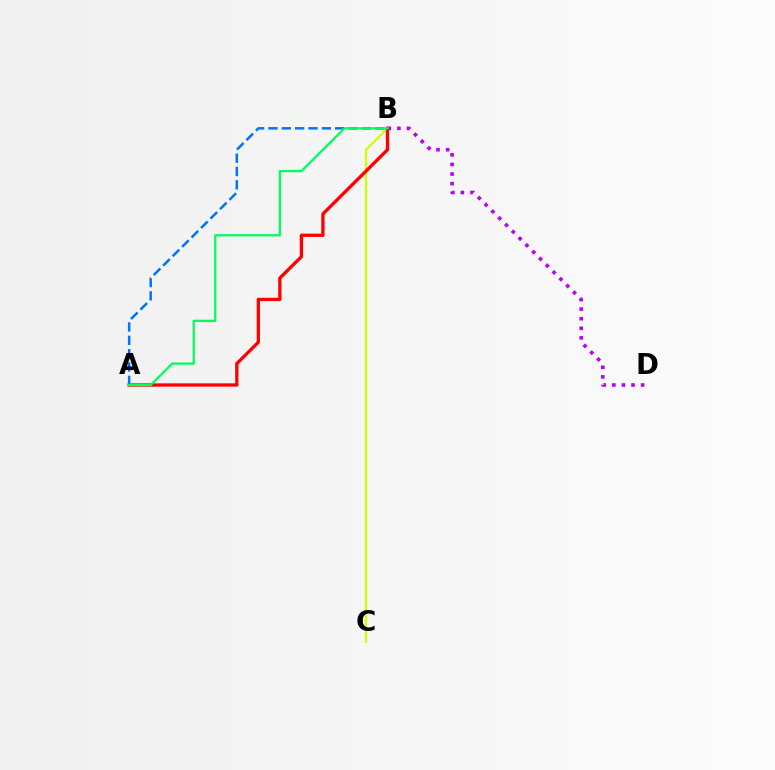{('B', 'C'): [{'color': '#d1ff00', 'line_style': 'solid', 'thickness': 1.63}], ('A', 'B'): [{'color': '#ff0000', 'line_style': 'solid', 'thickness': 2.38}, {'color': '#0074ff', 'line_style': 'dashed', 'thickness': 1.81}, {'color': '#00ff5c', 'line_style': 'solid', 'thickness': 1.65}], ('B', 'D'): [{'color': '#b900ff', 'line_style': 'dotted', 'thickness': 2.61}]}